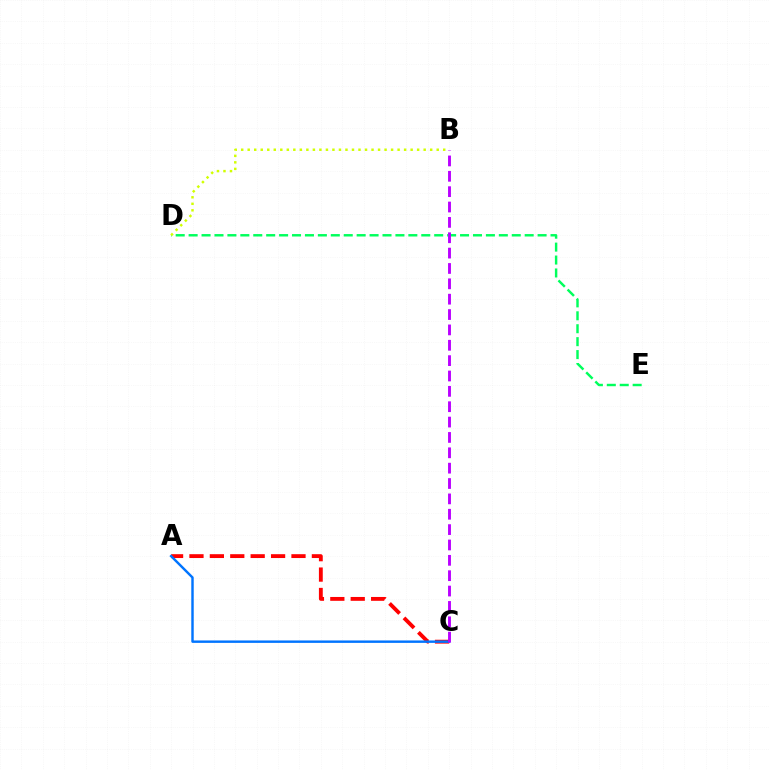{('D', 'E'): [{'color': '#00ff5c', 'line_style': 'dashed', 'thickness': 1.76}], ('A', 'C'): [{'color': '#ff0000', 'line_style': 'dashed', 'thickness': 2.77}, {'color': '#0074ff', 'line_style': 'solid', 'thickness': 1.75}], ('B', 'D'): [{'color': '#d1ff00', 'line_style': 'dotted', 'thickness': 1.77}], ('B', 'C'): [{'color': '#b900ff', 'line_style': 'dashed', 'thickness': 2.09}]}